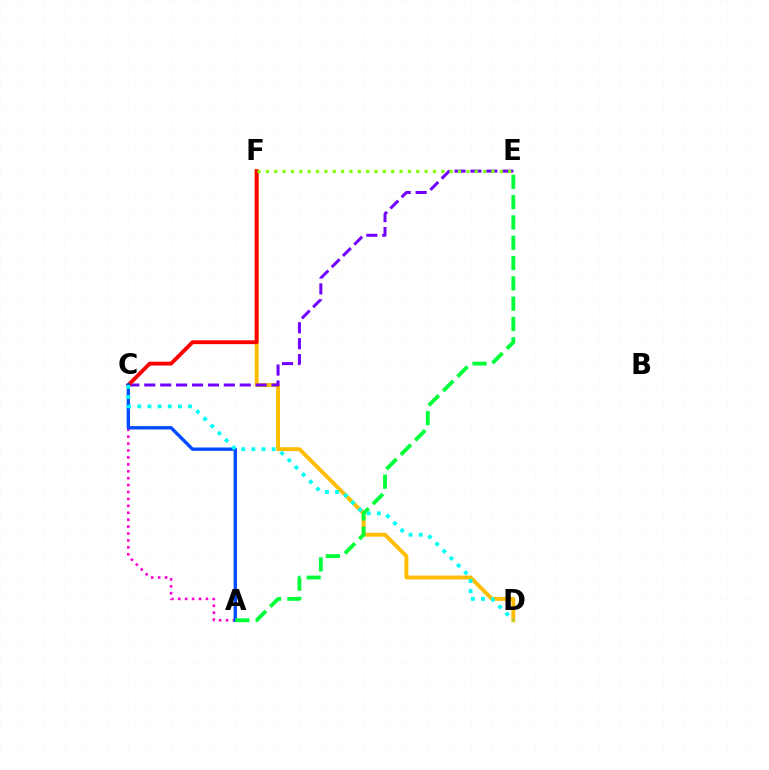{('D', 'F'): [{'color': '#ffbd00', 'line_style': 'solid', 'thickness': 2.8}], ('C', 'E'): [{'color': '#7200ff', 'line_style': 'dashed', 'thickness': 2.16}], ('A', 'C'): [{'color': '#ff00cf', 'line_style': 'dotted', 'thickness': 1.88}, {'color': '#004bff', 'line_style': 'solid', 'thickness': 2.41}], ('C', 'F'): [{'color': '#ff0000', 'line_style': 'solid', 'thickness': 2.77}], ('A', 'E'): [{'color': '#00ff39', 'line_style': 'dashed', 'thickness': 2.76}], ('C', 'D'): [{'color': '#00fff6', 'line_style': 'dotted', 'thickness': 2.75}], ('E', 'F'): [{'color': '#84ff00', 'line_style': 'dotted', 'thickness': 2.27}]}